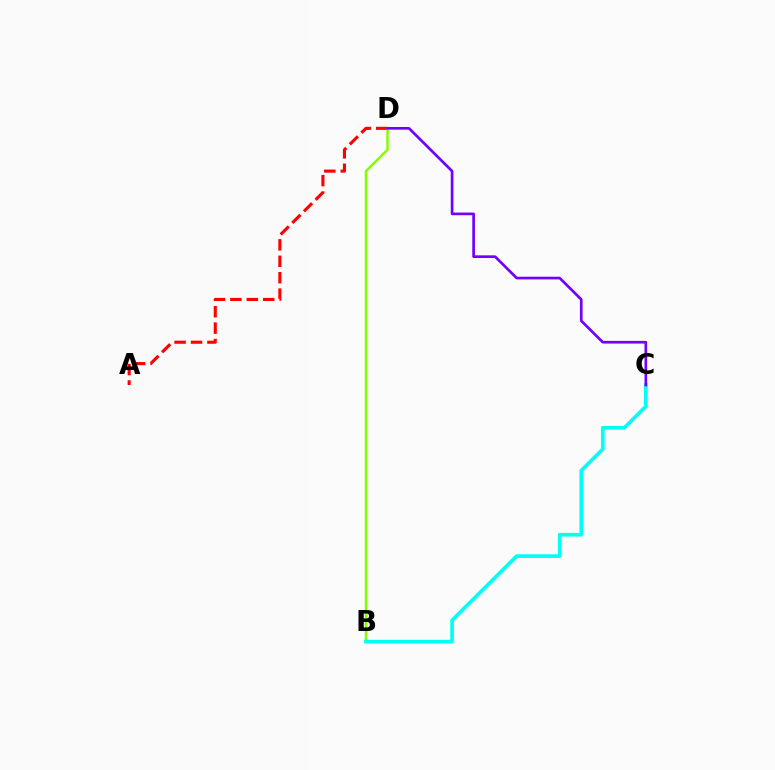{('A', 'D'): [{'color': '#ff0000', 'line_style': 'dashed', 'thickness': 2.23}], ('B', 'D'): [{'color': '#84ff00', 'line_style': 'solid', 'thickness': 1.76}], ('B', 'C'): [{'color': '#00fff6', 'line_style': 'solid', 'thickness': 2.64}], ('C', 'D'): [{'color': '#7200ff', 'line_style': 'solid', 'thickness': 1.93}]}